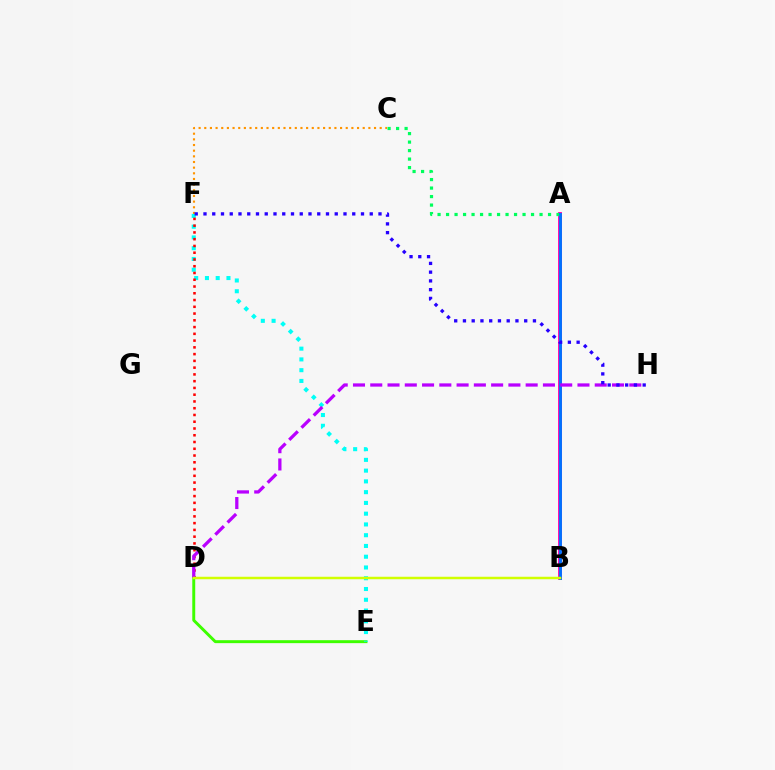{('A', 'B'): [{'color': '#ff00ac', 'line_style': 'solid', 'thickness': 2.77}, {'color': '#0074ff', 'line_style': 'solid', 'thickness': 2.05}], ('D', 'E'): [{'color': '#3dff00', 'line_style': 'solid', 'thickness': 2.12}], ('E', 'F'): [{'color': '#00fff6', 'line_style': 'dotted', 'thickness': 2.92}], ('C', 'F'): [{'color': '#ff9400', 'line_style': 'dotted', 'thickness': 1.54}], ('A', 'C'): [{'color': '#00ff5c', 'line_style': 'dotted', 'thickness': 2.31}], ('D', 'F'): [{'color': '#ff0000', 'line_style': 'dotted', 'thickness': 1.84}], ('D', 'H'): [{'color': '#b900ff', 'line_style': 'dashed', 'thickness': 2.35}], ('F', 'H'): [{'color': '#2500ff', 'line_style': 'dotted', 'thickness': 2.38}], ('B', 'D'): [{'color': '#d1ff00', 'line_style': 'solid', 'thickness': 1.79}]}